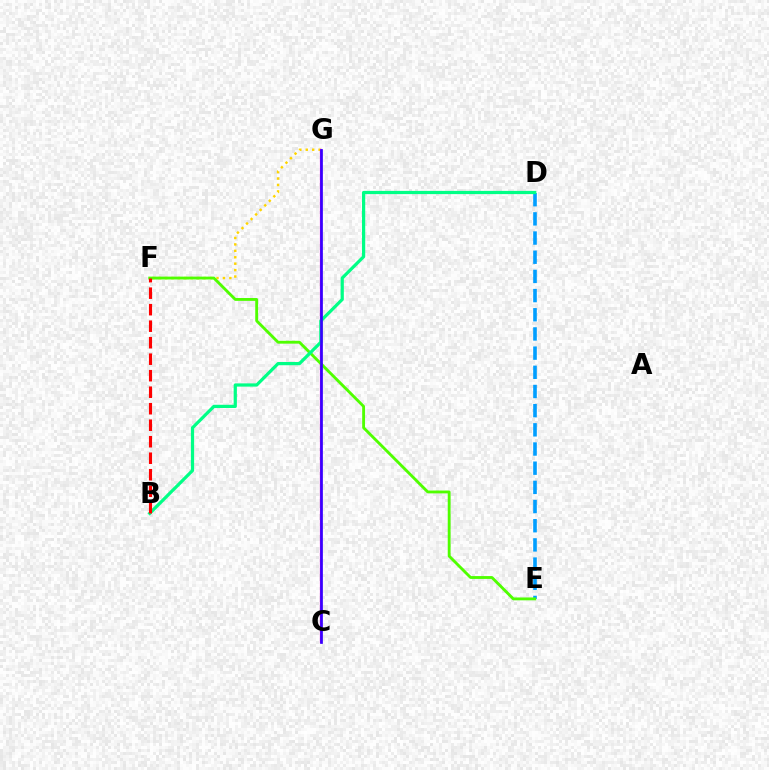{('D', 'E'): [{'color': '#009eff', 'line_style': 'dashed', 'thickness': 2.61}], ('F', 'G'): [{'color': '#ffd500', 'line_style': 'dotted', 'thickness': 1.75}], ('C', 'G'): [{'color': '#ff00ed', 'line_style': 'solid', 'thickness': 1.58}, {'color': '#3700ff', 'line_style': 'solid', 'thickness': 1.95}], ('E', 'F'): [{'color': '#4fff00', 'line_style': 'solid', 'thickness': 2.05}], ('B', 'D'): [{'color': '#00ff86', 'line_style': 'solid', 'thickness': 2.32}], ('B', 'F'): [{'color': '#ff0000', 'line_style': 'dashed', 'thickness': 2.24}]}